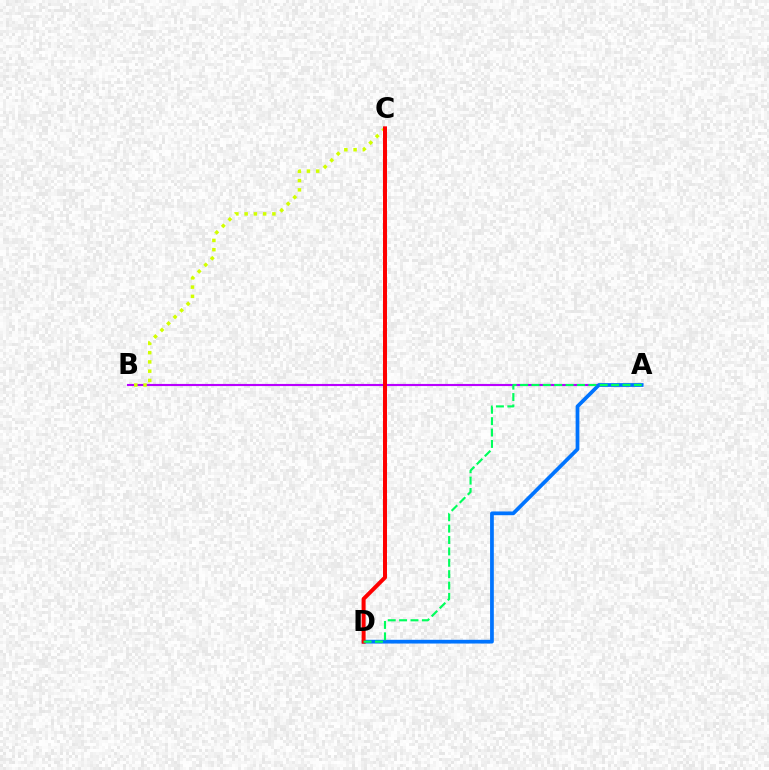{('A', 'B'): [{'color': '#b900ff', 'line_style': 'solid', 'thickness': 1.53}], ('B', 'C'): [{'color': '#d1ff00', 'line_style': 'dotted', 'thickness': 2.51}], ('A', 'D'): [{'color': '#0074ff', 'line_style': 'solid', 'thickness': 2.69}, {'color': '#00ff5c', 'line_style': 'dashed', 'thickness': 1.55}], ('C', 'D'): [{'color': '#ff0000', 'line_style': 'solid', 'thickness': 2.87}]}